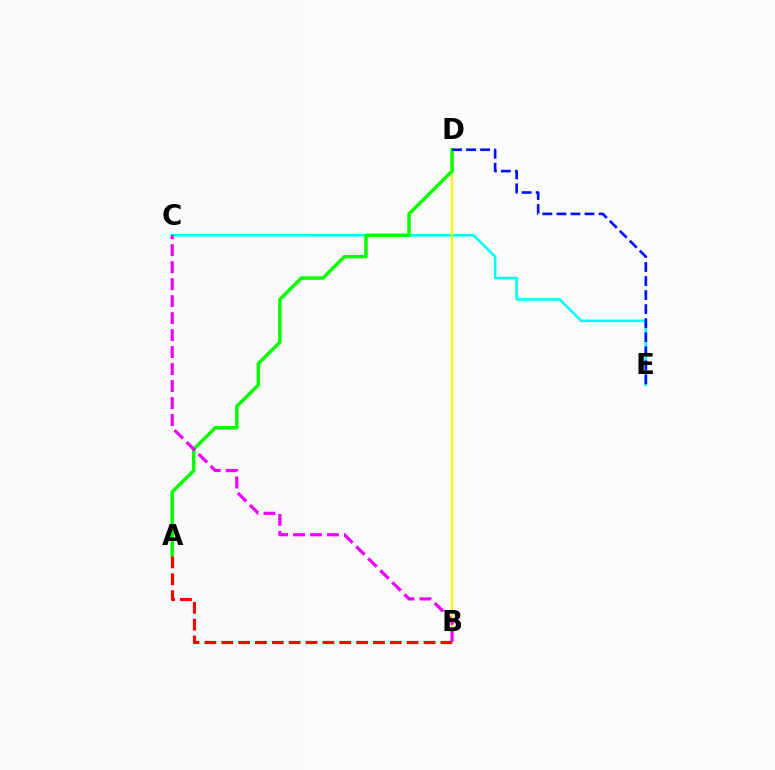{('C', 'E'): [{'color': '#00fff6', 'line_style': 'solid', 'thickness': 1.84}], ('B', 'D'): [{'color': '#fcf500', 'line_style': 'solid', 'thickness': 1.57}], ('A', 'D'): [{'color': '#08ff00', 'line_style': 'solid', 'thickness': 2.5}], ('A', 'B'): [{'color': '#ff0000', 'line_style': 'dashed', 'thickness': 2.29}], ('D', 'E'): [{'color': '#0010ff', 'line_style': 'dashed', 'thickness': 1.91}], ('B', 'C'): [{'color': '#ee00ff', 'line_style': 'dashed', 'thickness': 2.31}]}